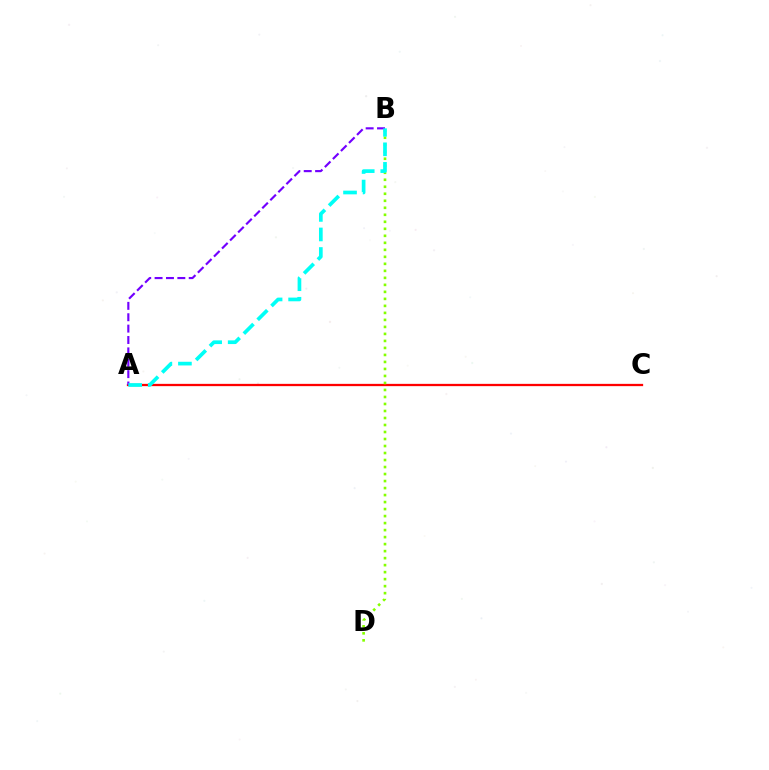{('A', 'C'): [{'color': '#ff0000', 'line_style': 'solid', 'thickness': 1.64}], ('B', 'D'): [{'color': '#84ff00', 'line_style': 'dotted', 'thickness': 1.9}], ('A', 'B'): [{'color': '#7200ff', 'line_style': 'dashed', 'thickness': 1.55}, {'color': '#00fff6', 'line_style': 'dashed', 'thickness': 2.65}]}